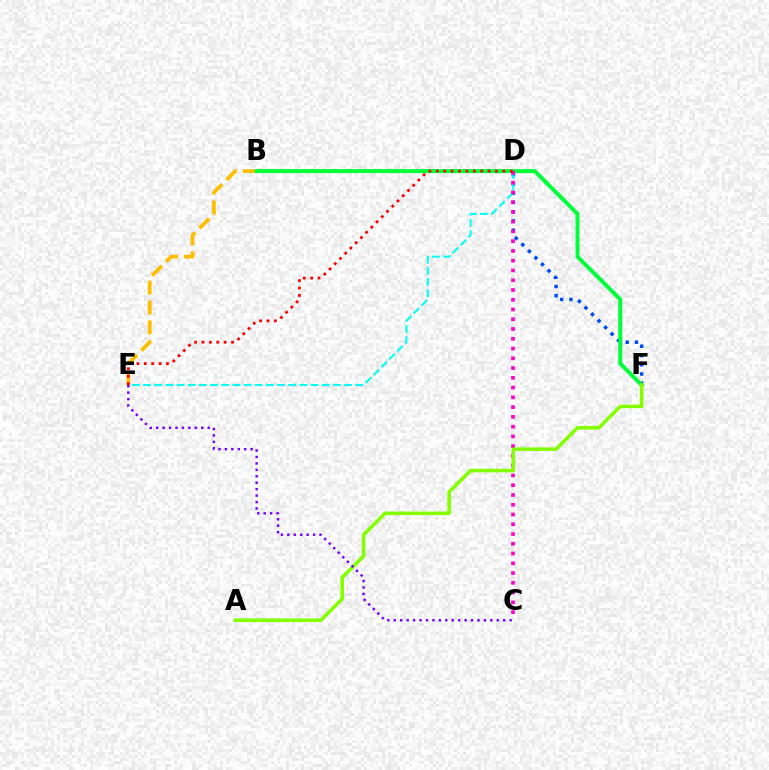{('D', 'E'): [{'color': '#ffbd00', 'line_style': 'dashed', 'thickness': 2.7}, {'color': '#00fff6', 'line_style': 'dashed', 'thickness': 1.52}, {'color': '#ff0000', 'line_style': 'dotted', 'thickness': 2.01}], ('D', 'F'): [{'color': '#004bff', 'line_style': 'dotted', 'thickness': 2.51}], ('B', 'F'): [{'color': '#00ff39', 'line_style': 'solid', 'thickness': 2.85}], ('C', 'D'): [{'color': '#ff00cf', 'line_style': 'dotted', 'thickness': 2.65}], ('A', 'F'): [{'color': '#84ff00', 'line_style': 'solid', 'thickness': 2.57}], ('C', 'E'): [{'color': '#7200ff', 'line_style': 'dotted', 'thickness': 1.75}]}